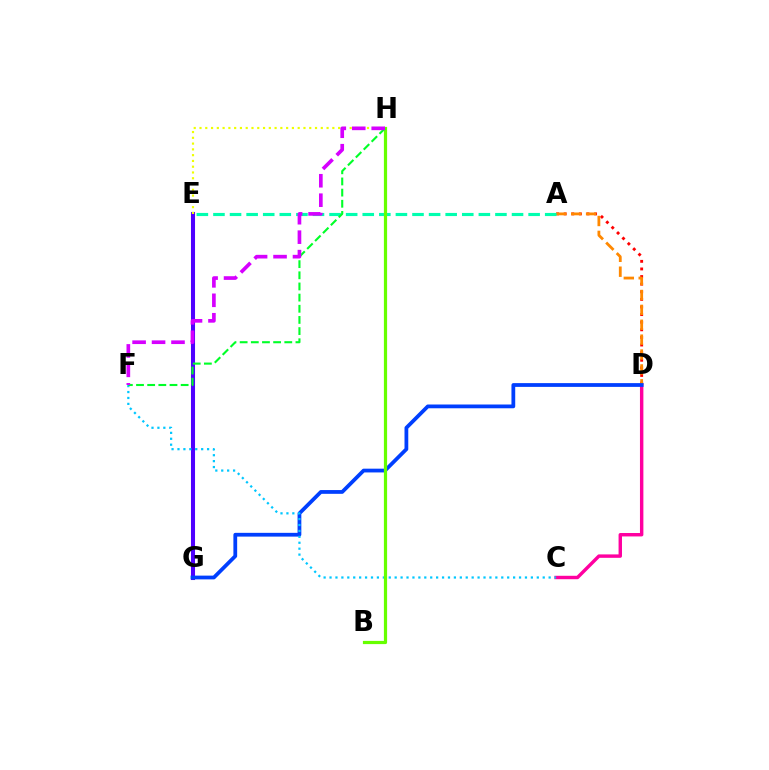{('C', 'D'): [{'color': '#ff00a0', 'line_style': 'solid', 'thickness': 2.46}], ('E', 'G'): [{'color': '#4f00ff', 'line_style': 'solid', 'thickness': 2.93}], ('A', 'D'): [{'color': '#ff0000', 'line_style': 'dotted', 'thickness': 2.07}, {'color': '#ff8800', 'line_style': 'dashed', 'thickness': 2.02}], ('D', 'G'): [{'color': '#003fff', 'line_style': 'solid', 'thickness': 2.71}], ('E', 'H'): [{'color': '#eeff00', 'line_style': 'dotted', 'thickness': 1.57}], ('C', 'F'): [{'color': '#00c7ff', 'line_style': 'dotted', 'thickness': 1.61}], ('A', 'E'): [{'color': '#00ffaf', 'line_style': 'dashed', 'thickness': 2.25}], ('B', 'H'): [{'color': '#66ff00', 'line_style': 'solid', 'thickness': 2.31}], ('F', 'H'): [{'color': '#00ff27', 'line_style': 'dashed', 'thickness': 1.52}, {'color': '#d600ff', 'line_style': 'dashed', 'thickness': 2.64}]}